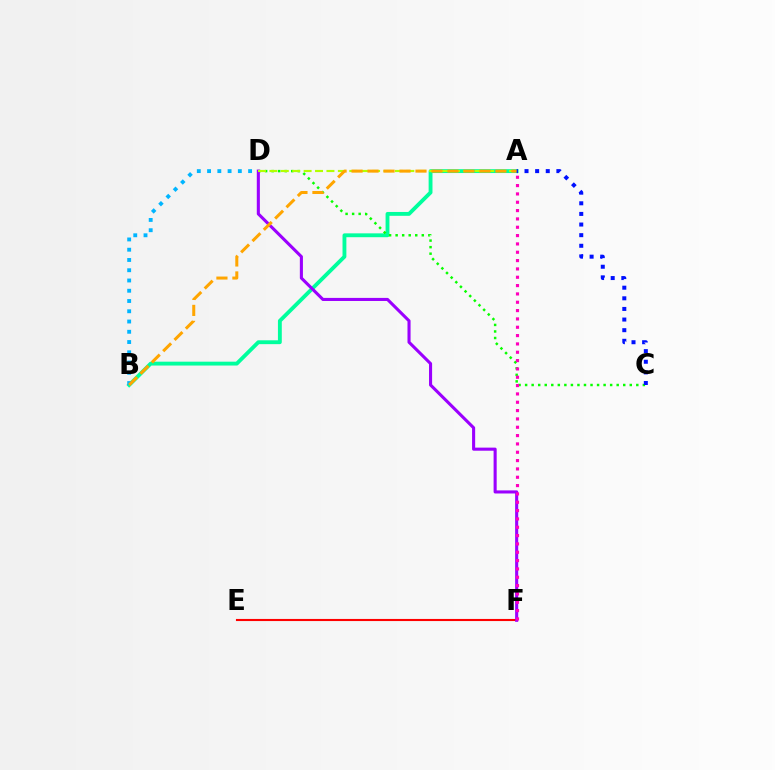{('E', 'F'): [{'color': '#ff0000', 'line_style': 'solid', 'thickness': 1.52}], ('A', 'B'): [{'color': '#00ff9d', 'line_style': 'solid', 'thickness': 2.77}, {'color': '#ffa500', 'line_style': 'dashed', 'thickness': 2.17}], ('C', 'D'): [{'color': '#08ff00', 'line_style': 'dotted', 'thickness': 1.78}], ('D', 'F'): [{'color': '#9b00ff', 'line_style': 'solid', 'thickness': 2.22}], ('B', 'D'): [{'color': '#00b5ff', 'line_style': 'dotted', 'thickness': 2.79}], ('A', 'F'): [{'color': '#ff00bd', 'line_style': 'dotted', 'thickness': 2.26}], ('A', 'D'): [{'color': '#b3ff00', 'line_style': 'dashed', 'thickness': 1.55}], ('A', 'C'): [{'color': '#0010ff', 'line_style': 'dotted', 'thickness': 2.89}]}